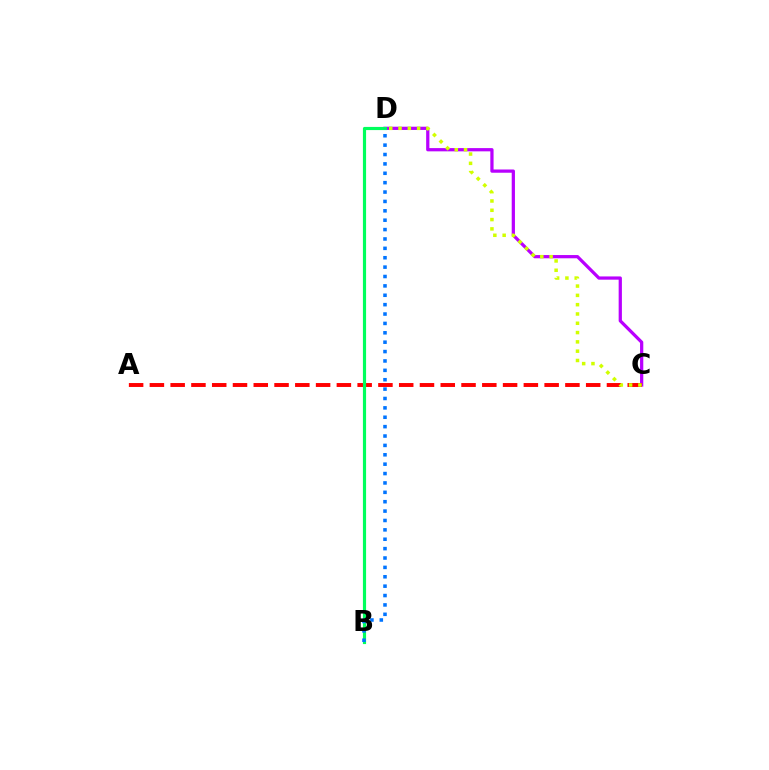{('C', 'D'): [{'color': '#b900ff', 'line_style': 'solid', 'thickness': 2.33}, {'color': '#d1ff00', 'line_style': 'dotted', 'thickness': 2.53}], ('A', 'C'): [{'color': '#ff0000', 'line_style': 'dashed', 'thickness': 2.82}], ('B', 'D'): [{'color': '#00ff5c', 'line_style': 'solid', 'thickness': 2.28}, {'color': '#0074ff', 'line_style': 'dotted', 'thickness': 2.55}]}